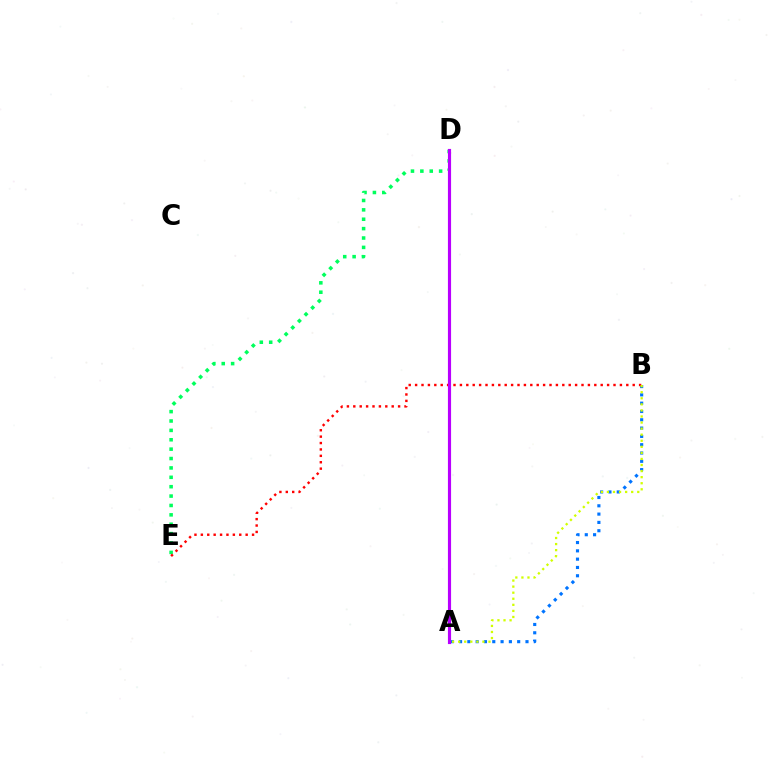{('A', 'B'): [{'color': '#0074ff', 'line_style': 'dotted', 'thickness': 2.26}, {'color': '#d1ff00', 'line_style': 'dotted', 'thickness': 1.65}], ('D', 'E'): [{'color': '#00ff5c', 'line_style': 'dotted', 'thickness': 2.55}], ('B', 'E'): [{'color': '#ff0000', 'line_style': 'dotted', 'thickness': 1.74}], ('A', 'D'): [{'color': '#b900ff', 'line_style': 'solid', 'thickness': 2.27}]}